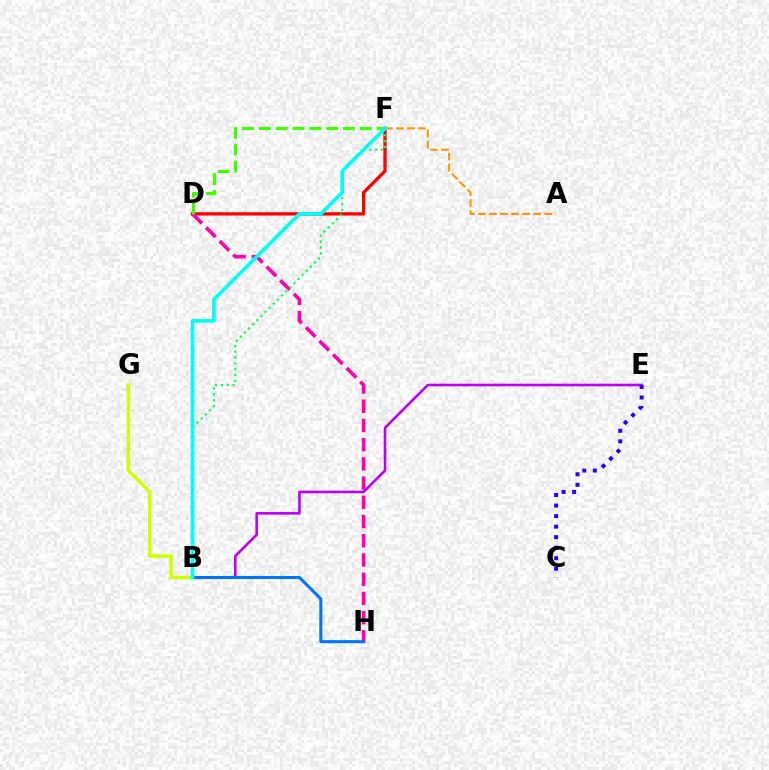{('D', 'F'): [{'color': '#ff0000', 'line_style': 'solid', 'thickness': 2.36}, {'color': '#3dff00', 'line_style': 'dashed', 'thickness': 2.29}], ('D', 'H'): [{'color': '#ff00ac', 'line_style': 'dashed', 'thickness': 2.61}], ('B', 'E'): [{'color': '#b900ff', 'line_style': 'solid', 'thickness': 1.87}], ('B', 'F'): [{'color': '#00ff5c', 'line_style': 'dotted', 'thickness': 1.58}, {'color': '#00fff6', 'line_style': 'solid', 'thickness': 2.62}], ('C', 'E'): [{'color': '#2500ff', 'line_style': 'dotted', 'thickness': 2.86}], ('B', 'G'): [{'color': '#d1ff00', 'line_style': 'solid', 'thickness': 2.48}], ('B', 'H'): [{'color': '#0074ff', 'line_style': 'solid', 'thickness': 2.2}], ('A', 'F'): [{'color': '#ff9400', 'line_style': 'dashed', 'thickness': 1.5}]}